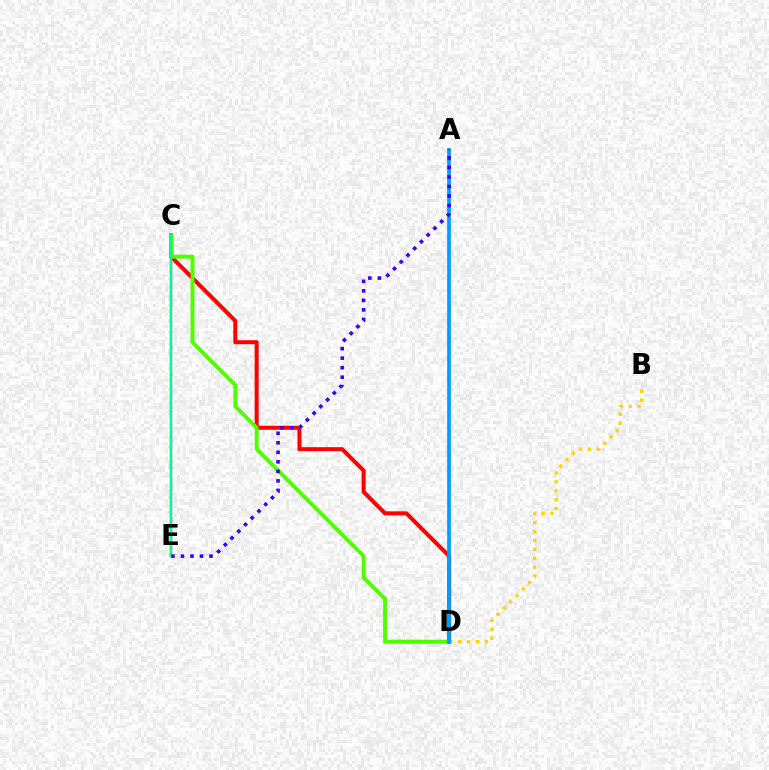{('C', 'E'): [{'color': '#ff00ed', 'line_style': 'solid', 'thickness': 1.65}, {'color': '#00ff86', 'line_style': 'solid', 'thickness': 1.72}], ('B', 'D'): [{'color': '#ffd500', 'line_style': 'dotted', 'thickness': 2.42}], ('C', 'D'): [{'color': '#ff0000', 'line_style': 'solid', 'thickness': 2.87}, {'color': '#4fff00', 'line_style': 'solid', 'thickness': 2.77}], ('A', 'D'): [{'color': '#009eff', 'line_style': 'solid', 'thickness': 2.67}], ('A', 'E'): [{'color': '#3700ff', 'line_style': 'dotted', 'thickness': 2.59}]}